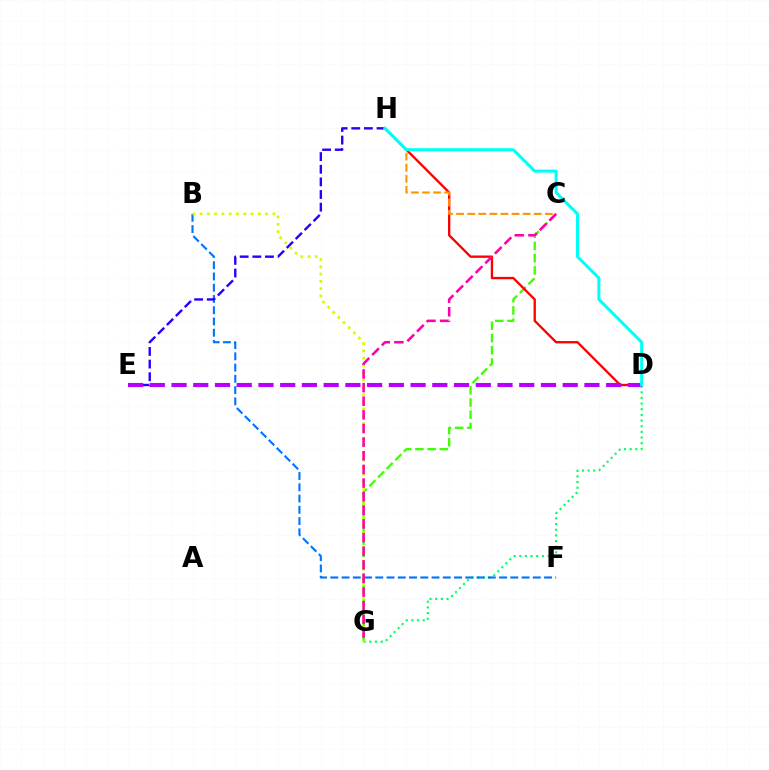{('D', 'G'): [{'color': '#00ff5c', 'line_style': 'dotted', 'thickness': 1.54}], ('C', 'G'): [{'color': '#3dff00', 'line_style': 'dashed', 'thickness': 1.66}, {'color': '#ff00ac', 'line_style': 'dashed', 'thickness': 1.85}], ('B', 'F'): [{'color': '#0074ff', 'line_style': 'dashed', 'thickness': 1.53}], ('E', 'H'): [{'color': '#2500ff', 'line_style': 'dashed', 'thickness': 1.72}], ('D', 'H'): [{'color': '#ff0000', 'line_style': 'solid', 'thickness': 1.69}, {'color': '#00fff6', 'line_style': 'solid', 'thickness': 2.18}], ('C', 'H'): [{'color': '#ff9400', 'line_style': 'dashed', 'thickness': 1.51}], ('D', 'E'): [{'color': '#b900ff', 'line_style': 'dashed', 'thickness': 2.95}], ('B', 'G'): [{'color': '#d1ff00', 'line_style': 'dotted', 'thickness': 1.98}]}